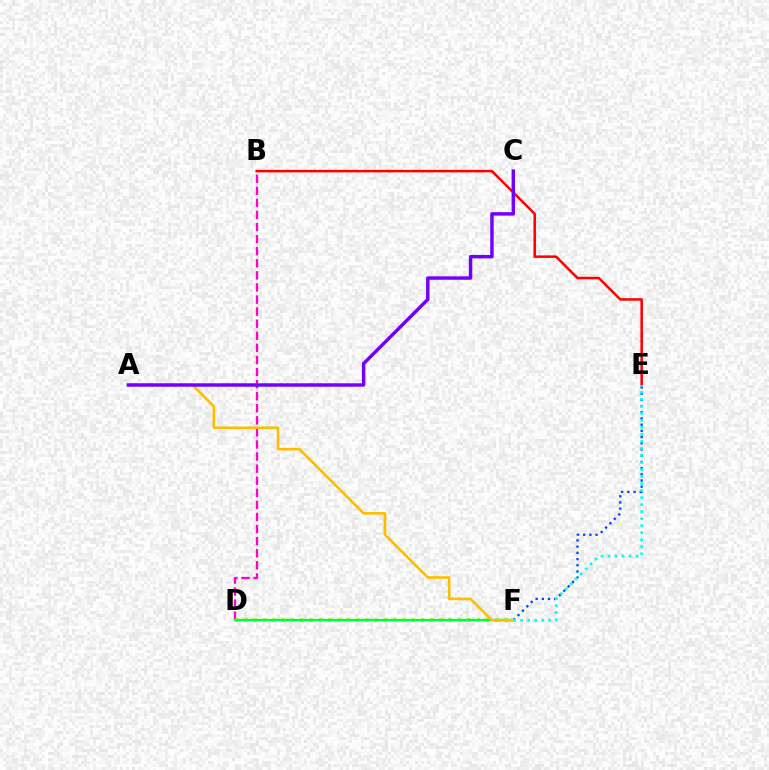{('B', 'D'): [{'color': '#ff00cf', 'line_style': 'dashed', 'thickness': 1.64}], ('D', 'F'): [{'color': '#84ff00', 'line_style': 'dotted', 'thickness': 2.52}, {'color': '#00ff39', 'line_style': 'solid', 'thickness': 1.63}], ('B', 'E'): [{'color': '#ff0000', 'line_style': 'solid', 'thickness': 1.82}], ('E', 'F'): [{'color': '#004bff', 'line_style': 'dotted', 'thickness': 1.68}, {'color': '#00fff6', 'line_style': 'dotted', 'thickness': 1.91}], ('A', 'F'): [{'color': '#ffbd00', 'line_style': 'solid', 'thickness': 1.88}], ('A', 'C'): [{'color': '#7200ff', 'line_style': 'solid', 'thickness': 2.48}]}